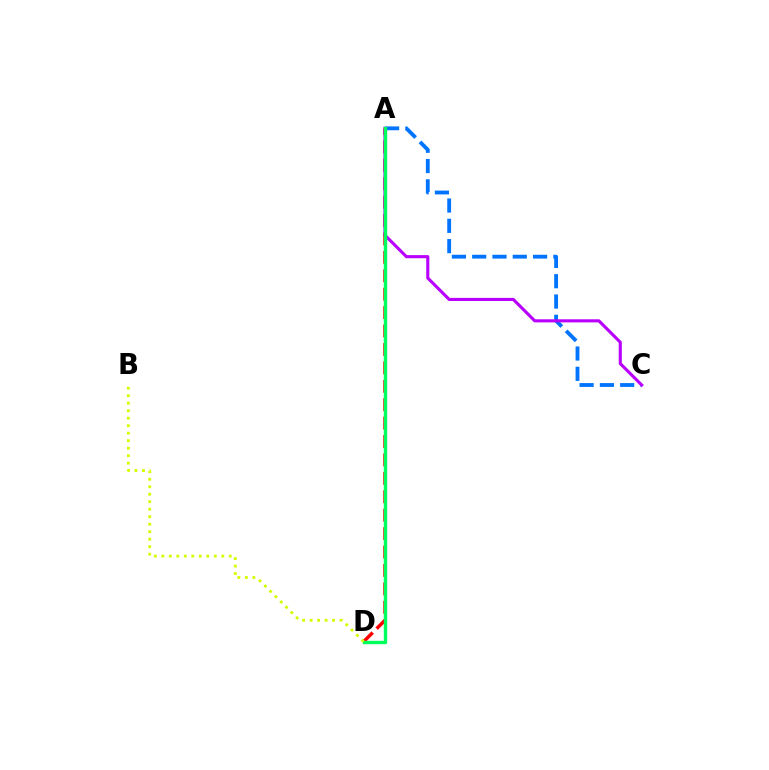{('A', 'C'): [{'color': '#0074ff', 'line_style': 'dashed', 'thickness': 2.76}, {'color': '#b900ff', 'line_style': 'solid', 'thickness': 2.23}], ('A', 'D'): [{'color': '#ff0000', 'line_style': 'dashed', 'thickness': 2.5}, {'color': '#00ff5c', 'line_style': 'solid', 'thickness': 2.45}], ('B', 'D'): [{'color': '#d1ff00', 'line_style': 'dotted', 'thickness': 2.04}]}